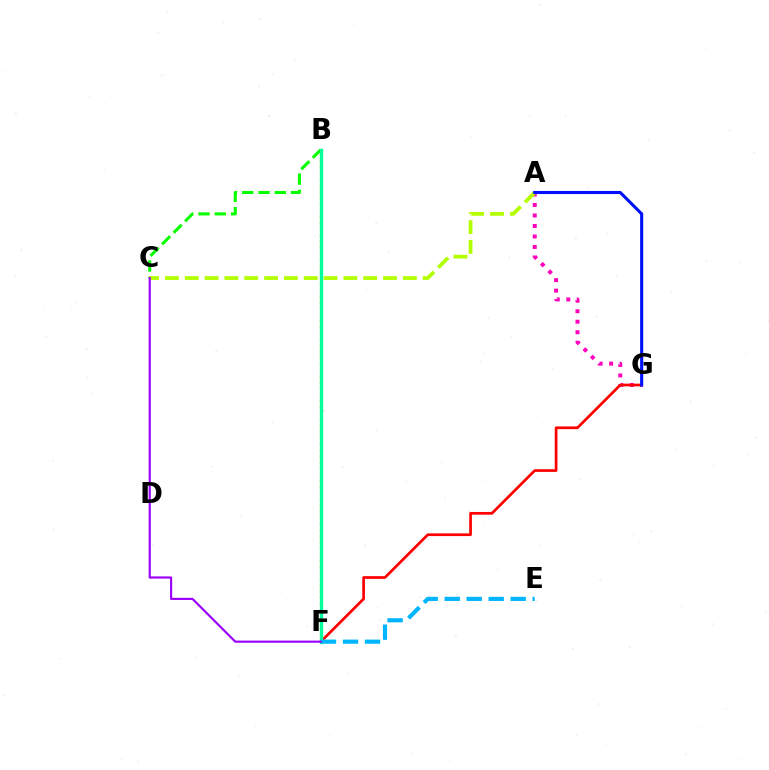{('A', 'G'): [{'color': '#ff00bd', 'line_style': 'dotted', 'thickness': 2.85}, {'color': '#0010ff', 'line_style': 'solid', 'thickness': 2.23}], ('B', 'C'): [{'color': '#08ff00', 'line_style': 'dashed', 'thickness': 2.21}], ('B', 'F'): [{'color': '#ffa500', 'line_style': 'dotted', 'thickness': 1.67}, {'color': '#00ff9d', 'line_style': 'solid', 'thickness': 2.39}], ('F', 'G'): [{'color': '#ff0000', 'line_style': 'solid', 'thickness': 1.95}], ('A', 'C'): [{'color': '#b3ff00', 'line_style': 'dashed', 'thickness': 2.69}], ('E', 'F'): [{'color': '#00b5ff', 'line_style': 'dashed', 'thickness': 2.99}], ('C', 'F'): [{'color': '#9b00ff', 'line_style': 'solid', 'thickness': 1.55}]}